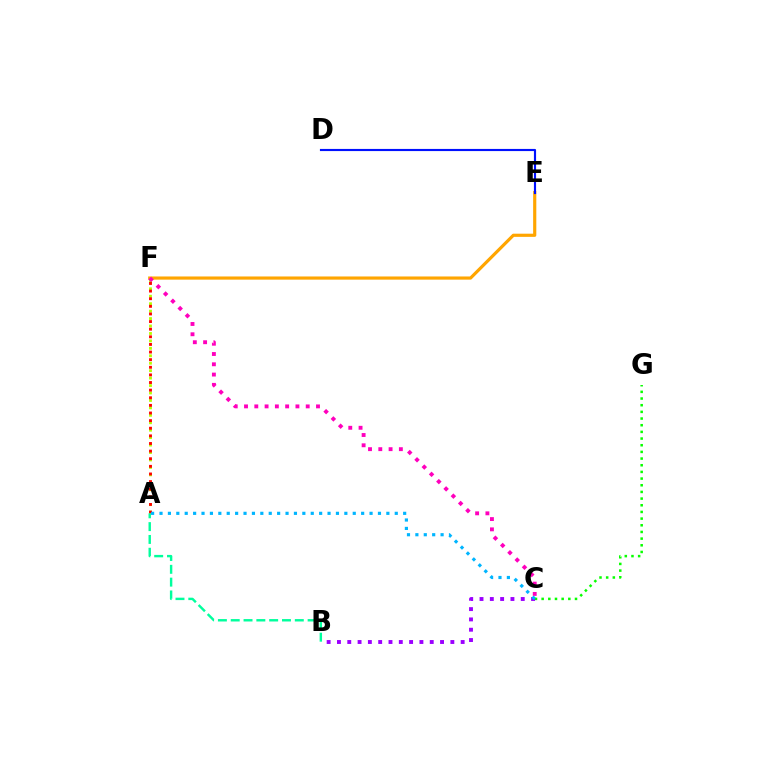{('A', 'F'): [{'color': '#b3ff00', 'line_style': 'dotted', 'thickness': 2.02}, {'color': '#ff0000', 'line_style': 'dotted', 'thickness': 2.07}], ('E', 'F'): [{'color': '#ffa500', 'line_style': 'solid', 'thickness': 2.28}], ('D', 'E'): [{'color': '#0010ff', 'line_style': 'solid', 'thickness': 1.55}], ('C', 'G'): [{'color': '#08ff00', 'line_style': 'dotted', 'thickness': 1.81}], ('B', 'C'): [{'color': '#9b00ff', 'line_style': 'dotted', 'thickness': 2.8}], ('A', 'B'): [{'color': '#00ff9d', 'line_style': 'dashed', 'thickness': 1.74}], ('A', 'C'): [{'color': '#00b5ff', 'line_style': 'dotted', 'thickness': 2.28}], ('C', 'F'): [{'color': '#ff00bd', 'line_style': 'dotted', 'thickness': 2.79}]}